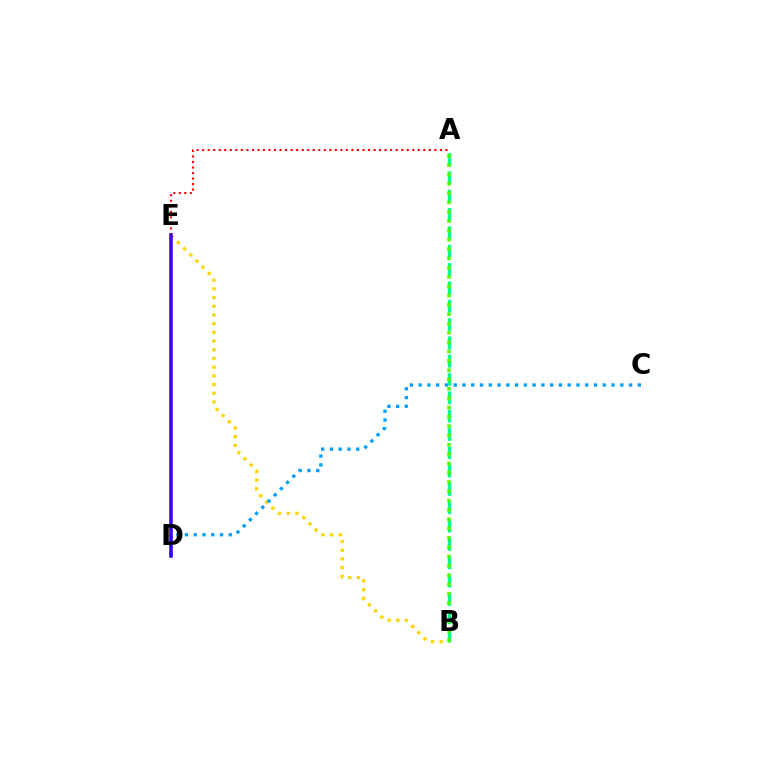{('B', 'E'): [{'color': '#ffd500', 'line_style': 'dotted', 'thickness': 2.37}], ('A', 'B'): [{'color': '#00ff86', 'line_style': 'dashed', 'thickness': 2.49}, {'color': '#4fff00', 'line_style': 'dotted', 'thickness': 2.53}], ('D', 'E'): [{'color': '#ff00ed', 'line_style': 'solid', 'thickness': 1.62}, {'color': '#3700ff', 'line_style': 'solid', 'thickness': 2.53}], ('A', 'E'): [{'color': '#ff0000', 'line_style': 'dotted', 'thickness': 1.5}], ('C', 'D'): [{'color': '#009eff', 'line_style': 'dotted', 'thickness': 2.38}]}